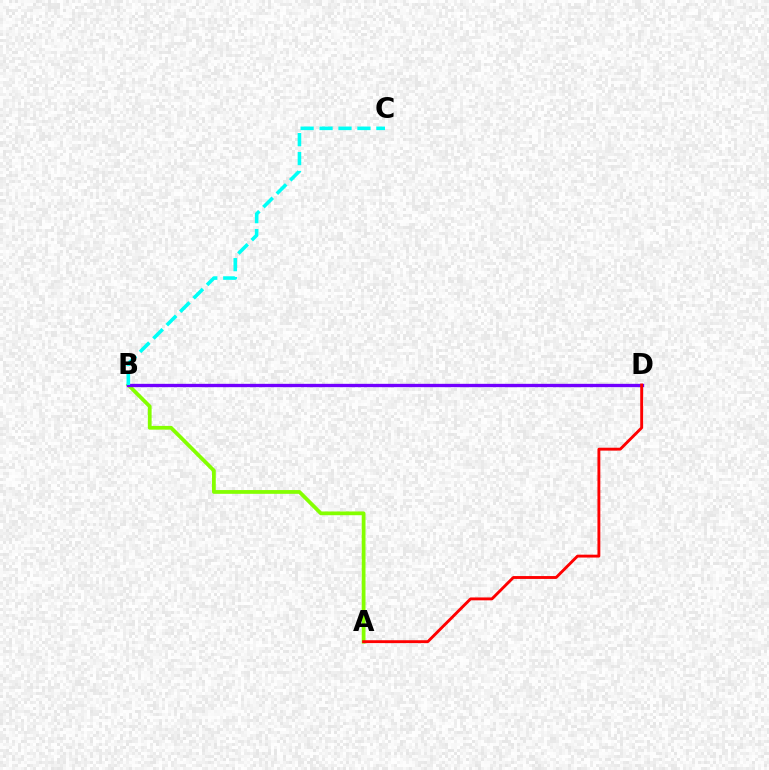{('A', 'B'): [{'color': '#84ff00', 'line_style': 'solid', 'thickness': 2.71}], ('B', 'D'): [{'color': '#7200ff', 'line_style': 'solid', 'thickness': 2.4}], ('B', 'C'): [{'color': '#00fff6', 'line_style': 'dashed', 'thickness': 2.57}], ('A', 'D'): [{'color': '#ff0000', 'line_style': 'solid', 'thickness': 2.07}]}